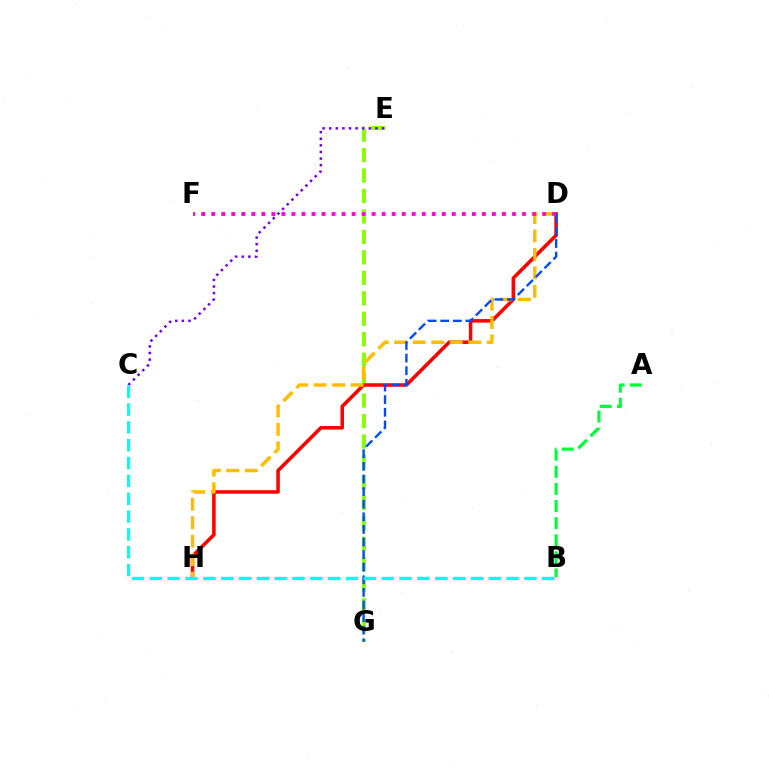{('A', 'B'): [{'color': '#00ff39', 'line_style': 'dashed', 'thickness': 2.32}], ('E', 'G'): [{'color': '#84ff00', 'line_style': 'dashed', 'thickness': 2.78}], ('D', 'H'): [{'color': '#ff0000', 'line_style': 'solid', 'thickness': 2.55}, {'color': '#ffbd00', 'line_style': 'dashed', 'thickness': 2.51}], ('C', 'E'): [{'color': '#7200ff', 'line_style': 'dotted', 'thickness': 1.79}], ('D', 'G'): [{'color': '#004bff', 'line_style': 'dashed', 'thickness': 1.71}], ('D', 'F'): [{'color': '#ff00cf', 'line_style': 'dotted', 'thickness': 2.72}], ('B', 'C'): [{'color': '#00fff6', 'line_style': 'dashed', 'thickness': 2.42}]}